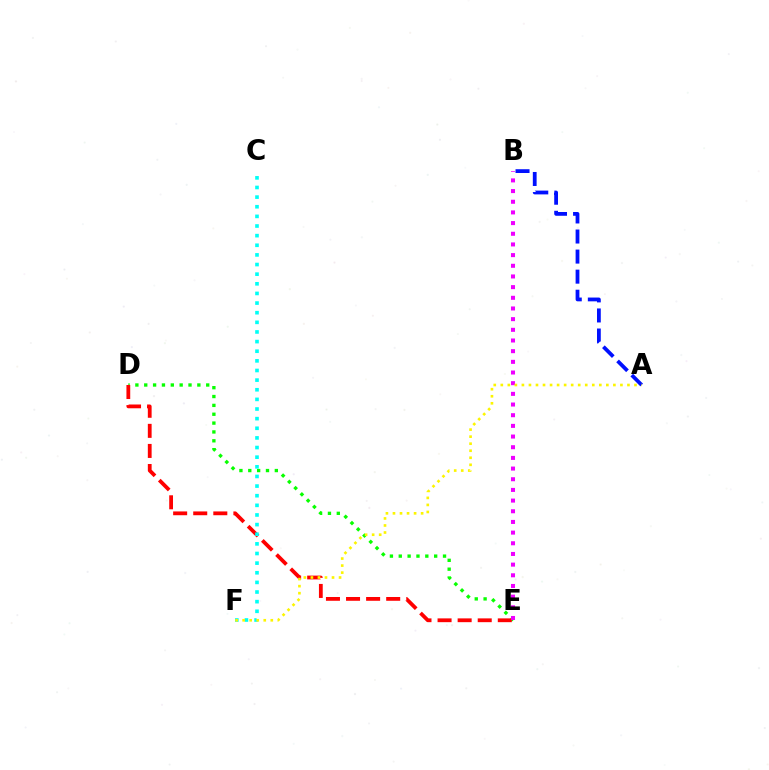{('A', 'B'): [{'color': '#0010ff', 'line_style': 'dashed', 'thickness': 2.73}], ('D', 'E'): [{'color': '#08ff00', 'line_style': 'dotted', 'thickness': 2.41}, {'color': '#ff0000', 'line_style': 'dashed', 'thickness': 2.73}], ('B', 'E'): [{'color': '#ee00ff', 'line_style': 'dotted', 'thickness': 2.9}], ('C', 'F'): [{'color': '#00fff6', 'line_style': 'dotted', 'thickness': 2.62}], ('A', 'F'): [{'color': '#fcf500', 'line_style': 'dotted', 'thickness': 1.91}]}